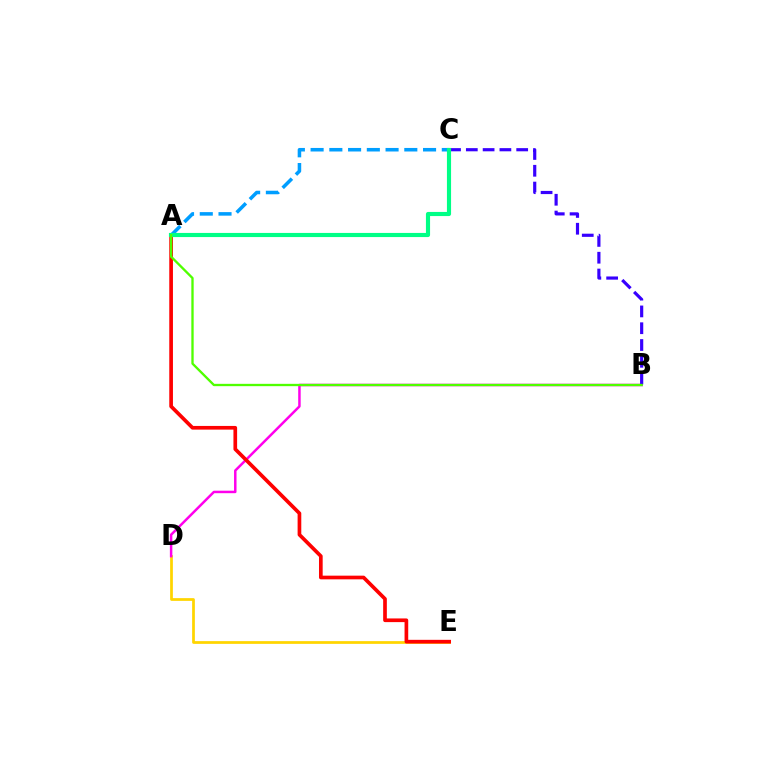{('D', 'E'): [{'color': '#ffd500', 'line_style': 'solid', 'thickness': 1.97}], ('B', 'D'): [{'color': '#ff00ed', 'line_style': 'solid', 'thickness': 1.79}], ('B', 'C'): [{'color': '#3700ff', 'line_style': 'dashed', 'thickness': 2.28}], ('A', 'E'): [{'color': '#ff0000', 'line_style': 'solid', 'thickness': 2.65}], ('A', 'C'): [{'color': '#009eff', 'line_style': 'dashed', 'thickness': 2.55}, {'color': '#00ff86', 'line_style': 'solid', 'thickness': 2.97}], ('A', 'B'): [{'color': '#4fff00', 'line_style': 'solid', 'thickness': 1.68}]}